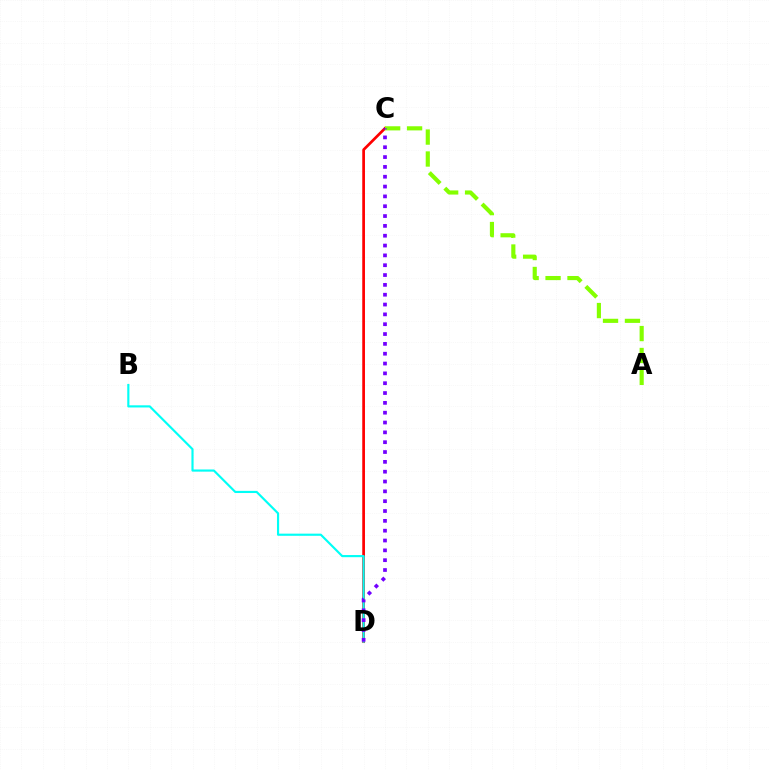{('C', 'D'): [{'color': '#ff0000', 'line_style': 'solid', 'thickness': 1.95}, {'color': '#7200ff', 'line_style': 'dotted', 'thickness': 2.67}], ('A', 'C'): [{'color': '#84ff00', 'line_style': 'dashed', 'thickness': 2.98}], ('B', 'D'): [{'color': '#00fff6', 'line_style': 'solid', 'thickness': 1.55}]}